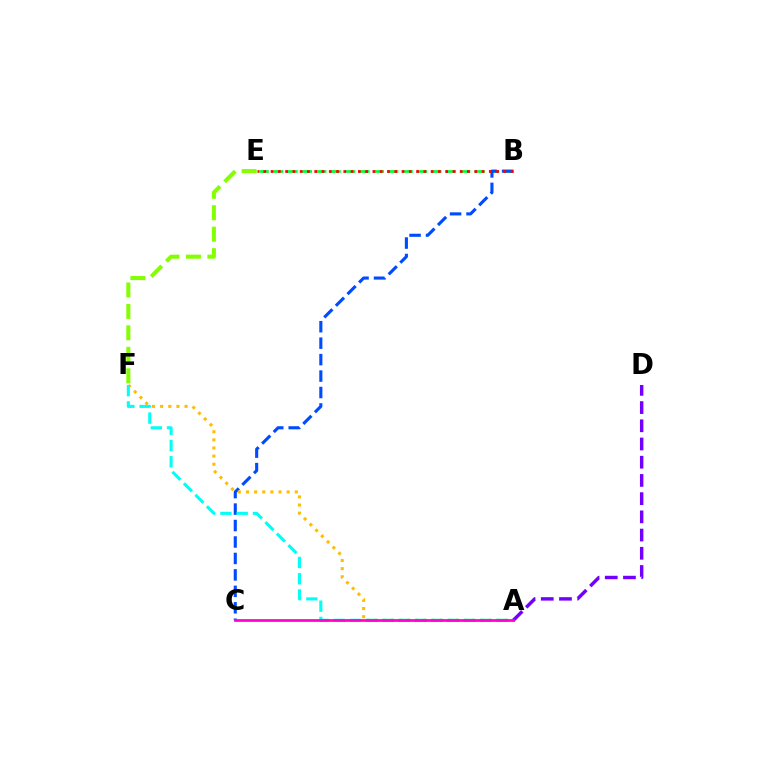{('B', 'E'): [{'color': '#00ff39', 'line_style': 'dashed', 'thickness': 1.95}, {'color': '#ff0000', 'line_style': 'dotted', 'thickness': 1.98}], ('B', 'C'): [{'color': '#004bff', 'line_style': 'dashed', 'thickness': 2.24}], ('E', 'F'): [{'color': '#84ff00', 'line_style': 'dashed', 'thickness': 2.92}], ('A', 'F'): [{'color': '#ffbd00', 'line_style': 'dotted', 'thickness': 2.21}, {'color': '#00fff6', 'line_style': 'dashed', 'thickness': 2.21}], ('A', 'D'): [{'color': '#7200ff', 'line_style': 'dashed', 'thickness': 2.47}], ('A', 'C'): [{'color': '#ff00cf', 'line_style': 'solid', 'thickness': 1.95}]}